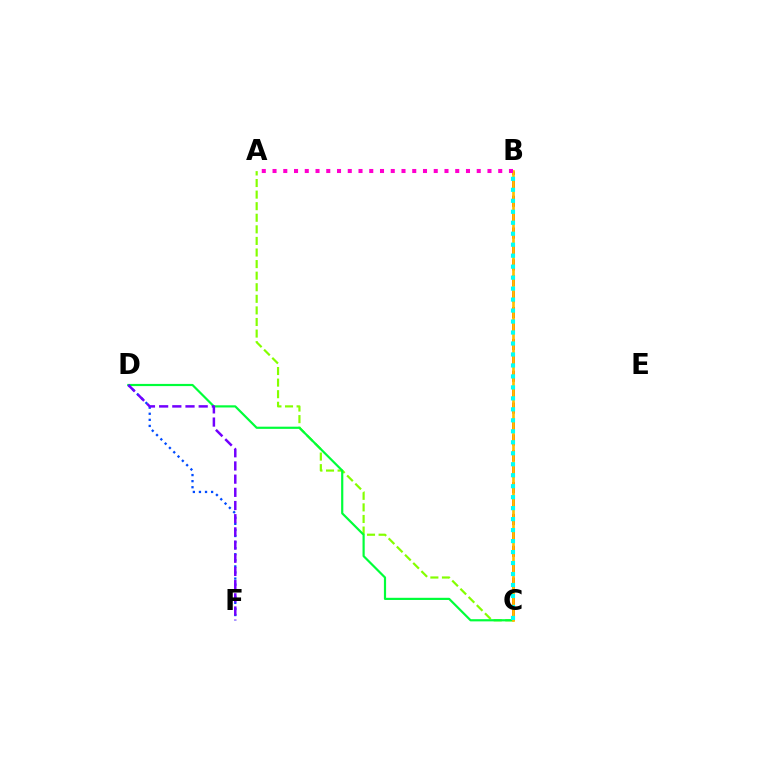{('A', 'C'): [{'color': '#84ff00', 'line_style': 'dashed', 'thickness': 1.57}], ('C', 'D'): [{'color': '#00ff39', 'line_style': 'solid', 'thickness': 1.57}], ('D', 'F'): [{'color': '#004bff', 'line_style': 'dotted', 'thickness': 1.65}, {'color': '#7200ff', 'line_style': 'dashed', 'thickness': 1.79}], ('B', 'C'): [{'color': '#ff0000', 'line_style': 'dashed', 'thickness': 2.16}, {'color': '#ffbd00', 'line_style': 'solid', 'thickness': 1.92}, {'color': '#00fff6', 'line_style': 'dotted', 'thickness': 2.98}], ('A', 'B'): [{'color': '#ff00cf', 'line_style': 'dotted', 'thickness': 2.92}]}